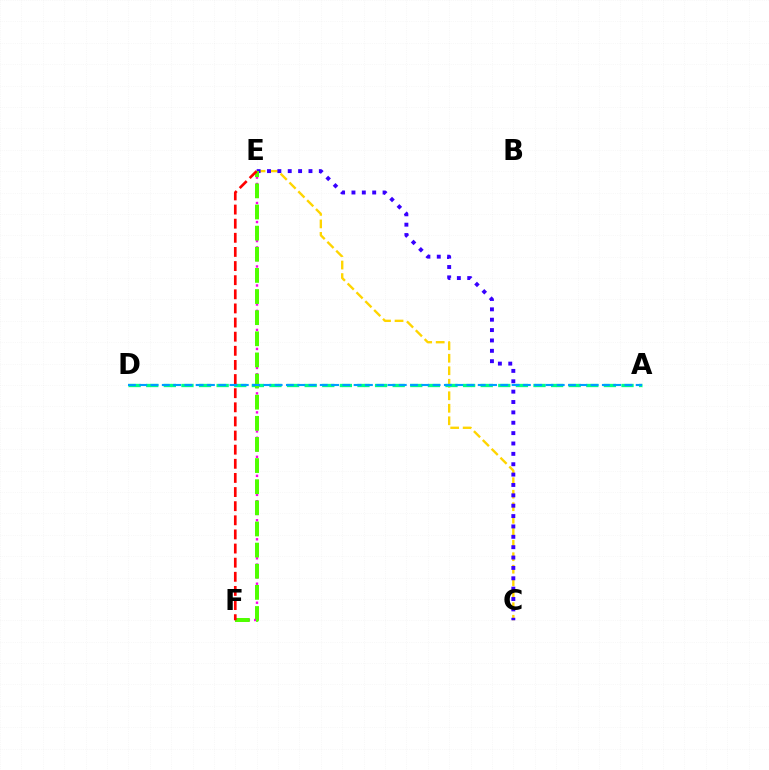{('C', 'E'): [{'color': '#ffd500', 'line_style': 'dashed', 'thickness': 1.7}, {'color': '#3700ff', 'line_style': 'dotted', 'thickness': 2.82}], ('E', 'F'): [{'color': '#ff00ed', 'line_style': 'dotted', 'thickness': 1.72}, {'color': '#4fff00', 'line_style': 'dashed', 'thickness': 2.87}, {'color': '#ff0000', 'line_style': 'dashed', 'thickness': 1.92}], ('A', 'D'): [{'color': '#00ff86', 'line_style': 'dashed', 'thickness': 2.39}, {'color': '#009eff', 'line_style': 'dashed', 'thickness': 1.53}]}